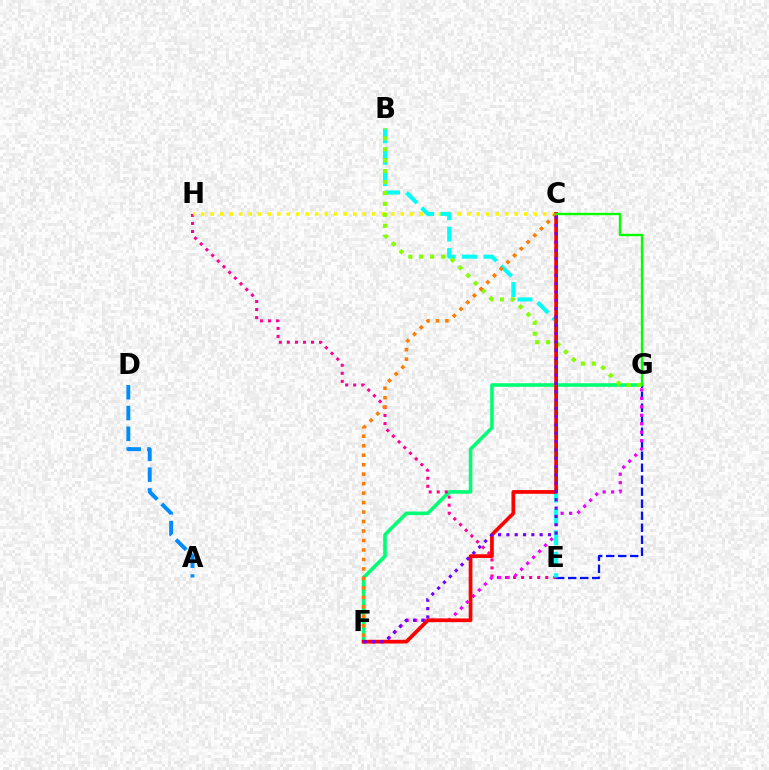{('F', 'G'): [{'color': '#00ff74', 'line_style': 'solid', 'thickness': 2.57}, {'color': '#ee00ff', 'line_style': 'dotted', 'thickness': 2.3}], ('E', 'G'): [{'color': '#0010ff', 'line_style': 'dashed', 'thickness': 1.63}], ('E', 'H'): [{'color': '#ff0094', 'line_style': 'dotted', 'thickness': 2.19}], ('C', 'H'): [{'color': '#fcf500', 'line_style': 'dotted', 'thickness': 2.58}], ('B', 'E'): [{'color': '#00fff6', 'line_style': 'dashed', 'thickness': 2.91}], ('B', 'G'): [{'color': '#84ff00', 'line_style': 'dotted', 'thickness': 2.97}], ('C', 'F'): [{'color': '#ff0000', 'line_style': 'solid', 'thickness': 2.68}, {'color': '#ff7c00', 'line_style': 'dotted', 'thickness': 2.58}, {'color': '#7200ff', 'line_style': 'dotted', 'thickness': 2.26}], ('A', 'D'): [{'color': '#008cff', 'line_style': 'dashed', 'thickness': 2.82}], ('C', 'G'): [{'color': '#08ff00', 'line_style': 'solid', 'thickness': 1.71}]}